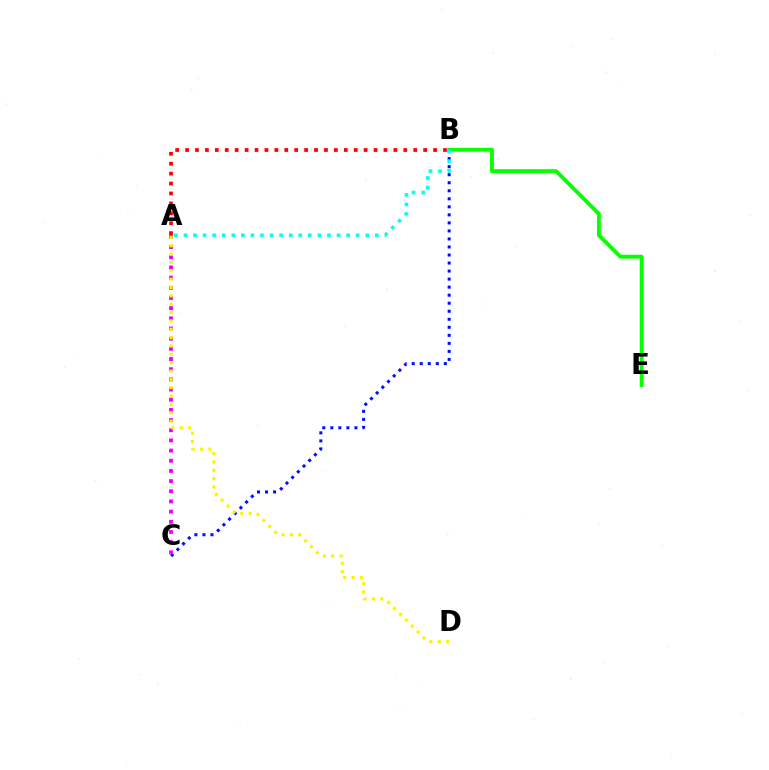{('B', 'C'): [{'color': '#0010ff', 'line_style': 'dotted', 'thickness': 2.18}], ('B', 'E'): [{'color': '#08ff00', 'line_style': 'solid', 'thickness': 2.77}], ('A', 'C'): [{'color': '#ee00ff', 'line_style': 'dotted', 'thickness': 2.76}], ('A', 'B'): [{'color': '#ff0000', 'line_style': 'dotted', 'thickness': 2.7}, {'color': '#00fff6', 'line_style': 'dotted', 'thickness': 2.6}], ('A', 'D'): [{'color': '#fcf500', 'line_style': 'dotted', 'thickness': 2.27}]}